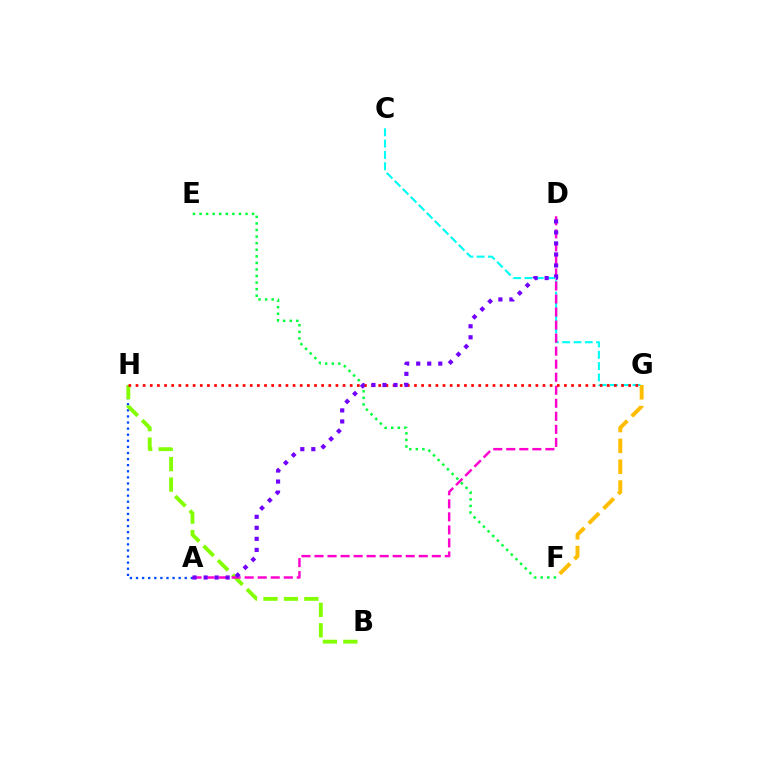{('C', 'G'): [{'color': '#00fff6', 'line_style': 'dashed', 'thickness': 1.54}], ('F', 'G'): [{'color': '#ffbd00', 'line_style': 'dashed', 'thickness': 2.83}], ('A', 'H'): [{'color': '#004bff', 'line_style': 'dotted', 'thickness': 1.66}], ('B', 'H'): [{'color': '#84ff00', 'line_style': 'dashed', 'thickness': 2.78}], ('A', 'D'): [{'color': '#ff00cf', 'line_style': 'dashed', 'thickness': 1.77}, {'color': '#7200ff', 'line_style': 'dotted', 'thickness': 3.0}], ('E', 'F'): [{'color': '#00ff39', 'line_style': 'dotted', 'thickness': 1.79}], ('G', 'H'): [{'color': '#ff0000', 'line_style': 'dotted', 'thickness': 1.94}]}